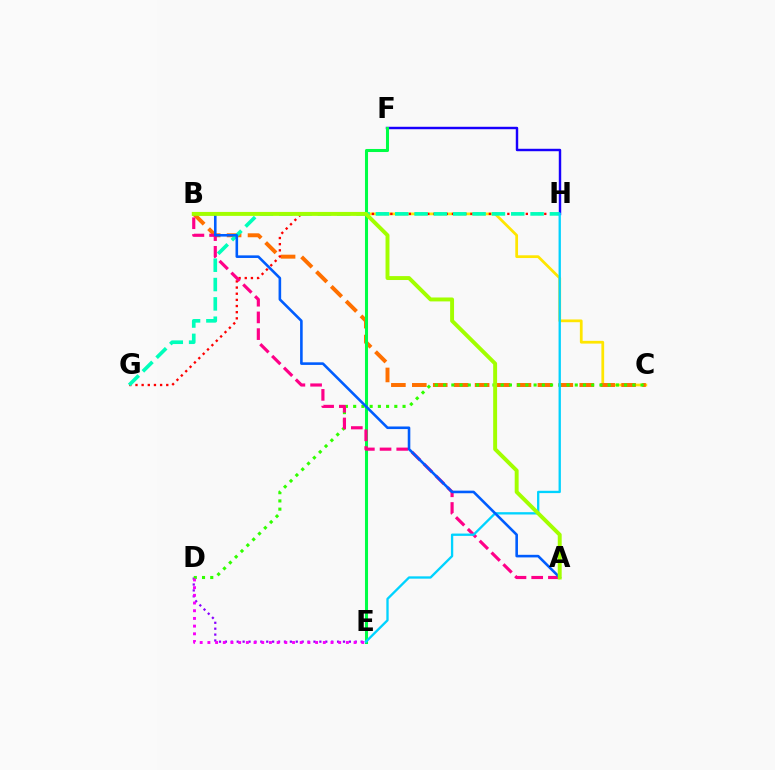{('B', 'C'): [{'color': '#ffe600', 'line_style': 'solid', 'thickness': 1.98}, {'color': '#ff7000', 'line_style': 'dashed', 'thickness': 2.84}], ('D', 'E'): [{'color': '#8a00ff', 'line_style': 'dotted', 'thickness': 1.6}, {'color': '#fa00f9', 'line_style': 'dotted', 'thickness': 2.09}], ('F', 'H'): [{'color': '#1900ff', 'line_style': 'solid', 'thickness': 1.75}], ('C', 'D'): [{'color': '#31ff00', 'line_style': 'dotted', 'thickness': 2.24}], ('G', 'H'): [{'color': '#ff0000', 'line_style': 'dotted', 'thickness': 1.67}, {'color': '#00ffbb', 'line_style': 'dashed', 'thickness': 2.63}], ('E', 'F'): [{'color': '#00ff45', 'line_style': 'solid', 'thickness': 2.2}], ('A', 'B'): [{'color': '#ff0088', 'line_style': 'dashed', 'thickness': 2.27}, {'color': '#005dff', 'line_style': 'solid', 'thickness': 1.87}, {'color': '#a2ff00', 'line_style': 'solid', 'thickness': 2.83}], ('E', 'H'): [{'color': '#00d3ff', 'line_style': 'solid', 'thickness': 1.67}]}